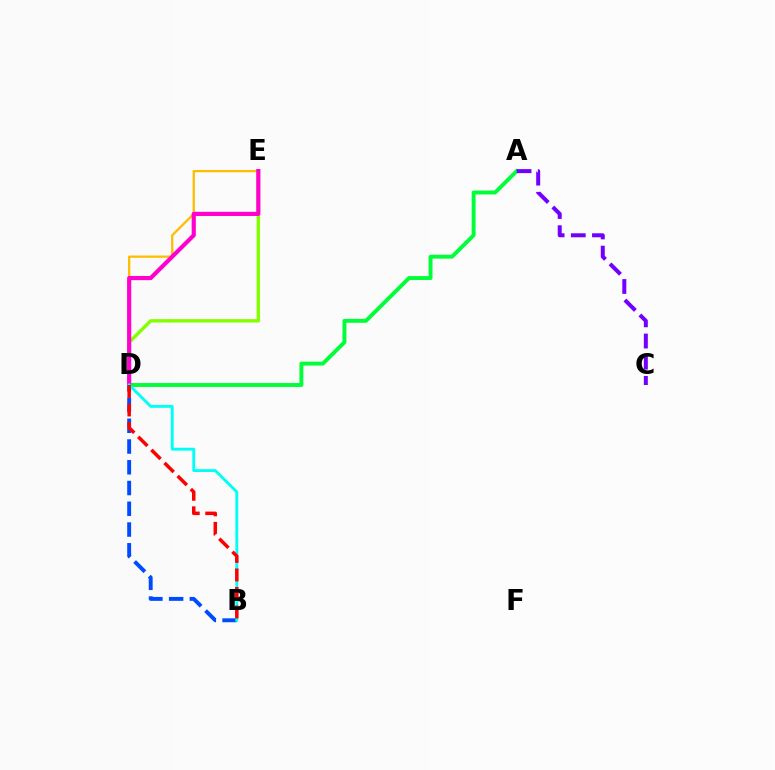{('D', 'E'): [{'color': '#ffbd00', 'line_style': 'solid', 'thickness': 1.65}, {'color': '#84ff00', 'line_style': 'solid', 'thickness': 2.44}, {'color': '#ff00cf', 'line_style': 'solid', 'thickness': 3.0}], ('A', 'D'): [{'color': '#00ff39', 'line_style': 'solid', 'thickness': 2.82}], ('A', 'C'): [{'color': '#7200ff', 'line_style': 'dashed', 'thickness': 2.88}], ('B', 'D'): [{'color': '#004bff', 'line_style': 'dashed', 'thickness': 2.82}, {'color': '#00fff6', 'line_style': 'solid', 'thickness': 2.07}, {'color': '#ff0000', 'line_style': 'dashed', 'thickness': 2.52}]}